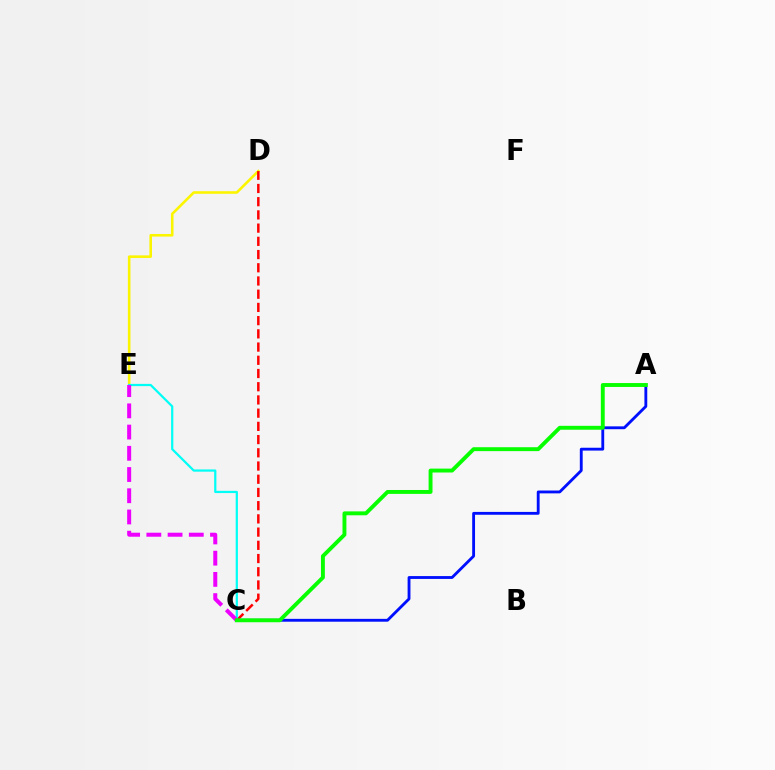{('D', 'E'): [{'color': '#fcf500', 'line_style': 'solid', 'thickness': 1.87}], ('A', 'C'): [{'color': '#0010ff', 'line_style': 'solid', 'thickness': 2.05}, {'color': '#08ff00', 'line_style': 'solid', 'thickness': 2.81}], ('C', 'D'): [{'color': '#ff0000', 'line_style': 'dashed', 'thickness': 1.8}], ('C', 'E'): [{'color': '#00fff6', 'line_style': 'solid', 'thickness': 1.6}, {'color': '#ee00ff', 'line_style': 'dashed', 'thickness': 2.88}]}